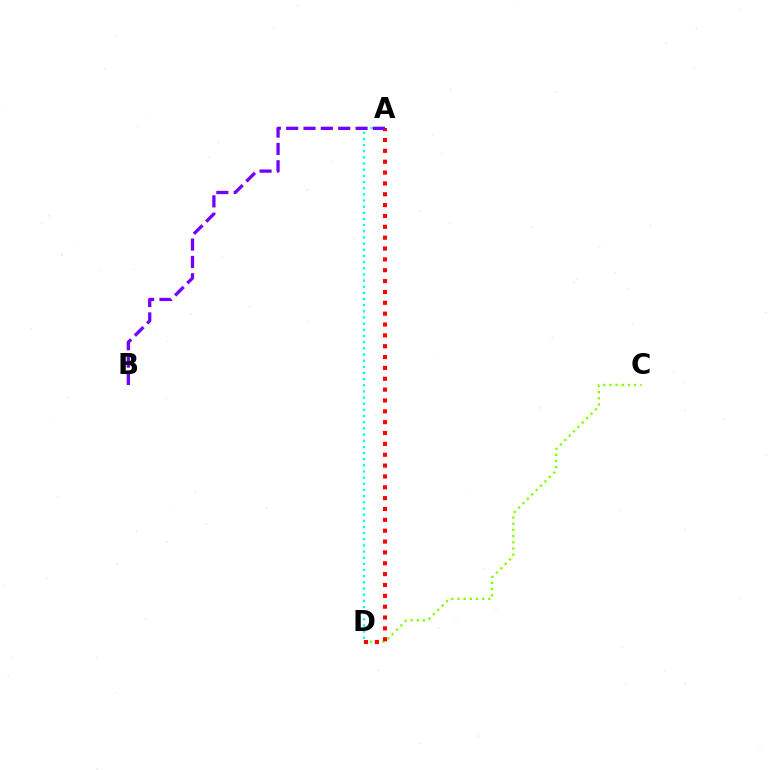{('C', 'D'): [{'color': '#84ff00', 'line_style': 'dotted', 'thickness': 1.68}], ('A', 'D'): [{'color': '#ff0000', 'line_style': 'dotted', 'thickness': 2.95}, {'color': '#00fff6', 'line_style': 'dotted', 'thickness': 1.67}], ('A', 'B'): [{'color': '#7200ff', 'line_style': 'dashed', 'thickness': 2.36}]}